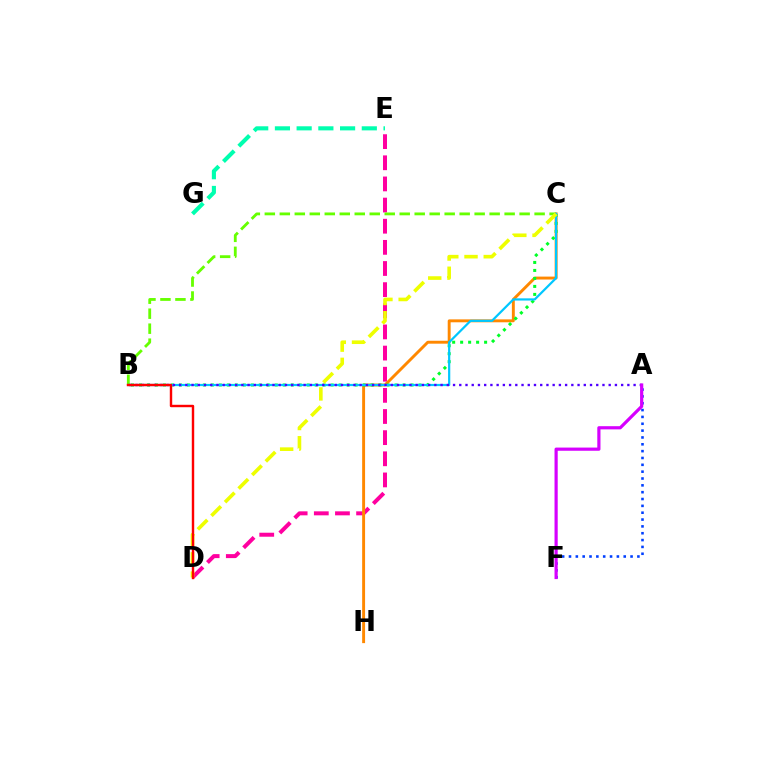{('D', 'E'): [{'color': '#ff00a0', 'line_style': 'dashed', 'thickness': 2.87}], ('C', 'H'): [{'color': '#ff8800', 'line_style': 'solid', 'thickness': 2.1}], ('B', 'C'): [{'color': '#00ff27', 'line_style': 'dotted', 'thickness': 2.17}, {'color': '#66ff00', 'line_style': 'dashed', 'thickness': 2.04}, {'color': '#00c7ff', 'line_style': 'solid', 'thickness': 1.59}], ('E', 'G'): [{'color': '#00ffaf', 'line_style': 'dashed', 'thickness': 2.95}], ('A', 'F'): [{'color': '#003fff', 'line_style': 'dotted', 'thickness': 1.86}, {'color': '#d600ff', 'line_style': 'solid', 'thickness': 2.29}], ('A', 'B'): [{'color': '#4f00ff', 'line_style': 'dotted', 'thickness': 1.69}], ('C', 'D'): [{'color': '#eeff00', 'line_style': 'dashed', 'thickness': 2.61}], ('B', 'D'): [{'color': '#ff0000', 'line_style': 'solid', 'thickness': 1.74}]}